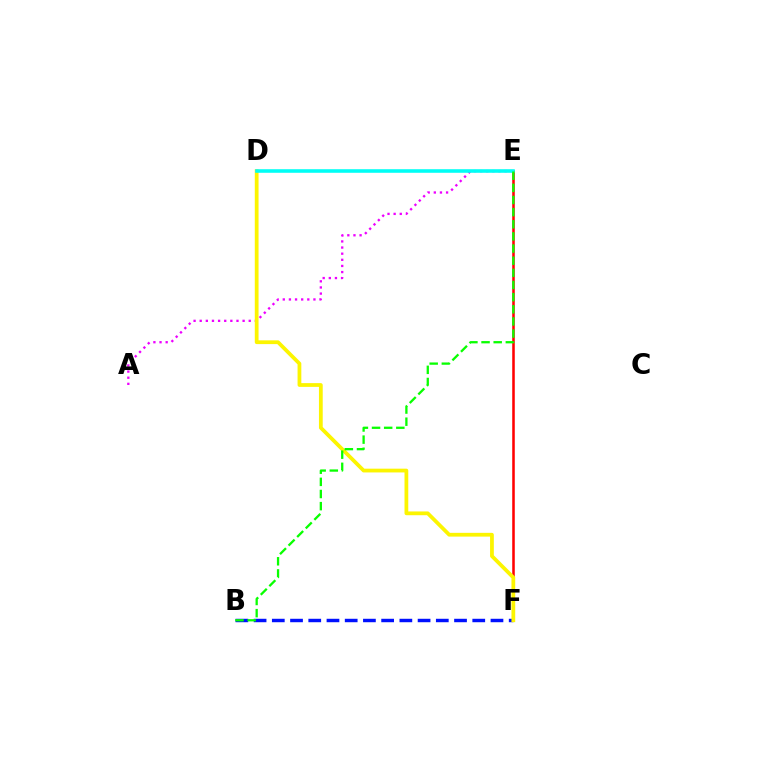{('B', 'F'): [{'color': '#0010ff', 'line_style': 'dashed', 'thickness': 2.48}], ('E', 'F'): [{'color': '#ff0000', 'line_style': 'solid', 'thickness': 1.83}], ('A', 'E'): [{'color': '#ee00ff', 'line_style': 'dotted', 'thickness': 1.67}], ('D', 'F'): [{'color': '#fcf500', 'line_style': 'solid', 'thickness': 2.71}], ('D', 'E'): [{'color': '#00fff6', 'line_style': 'solid', 'thickness': 2.57}], ('B', 'E'): [{'color': '#08ff00', 'line_style': 'dashed', 'thickness': 1.65}]}